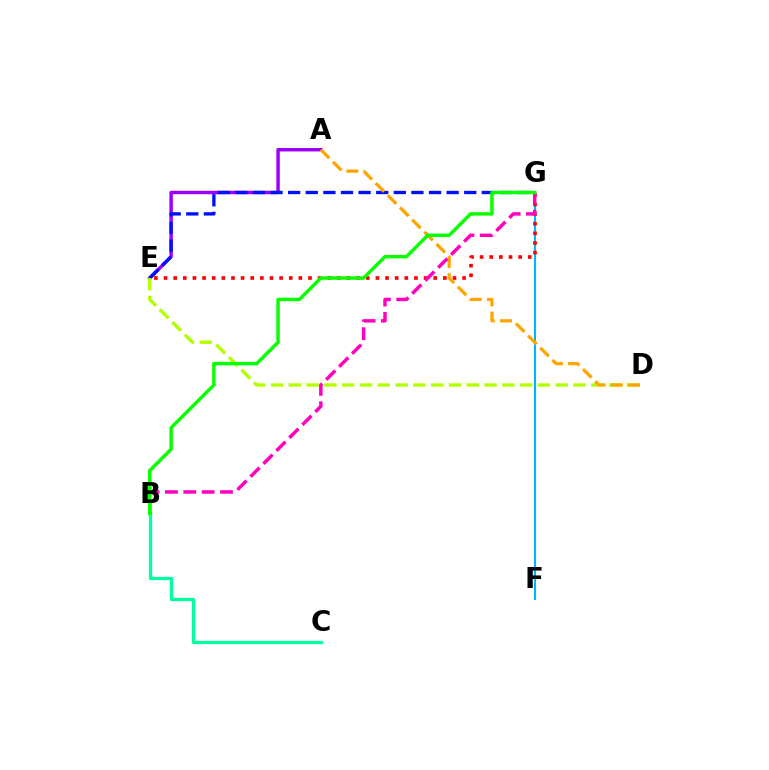{('B', 'C'): [{'color': '#00ff9d', 'line_style': 'solid', 'thickness': 2.34}], ('A', 'E'): [{'color': '#9b00ff', 'line_style': 'solid', 'thickness': 2.48}], ('E', 'G'): [{'color': '#0010ff', 'line_style': 'dashed', 'thickness': 2.39}, {'color': '#ff0000', 'line_style': 'dotted', 'thickness': 2.62}], ('F', 'G'): [{'color': '#00b5ff', 'line_style': 'solid', 'thickness': 1.5}], ('D', 'E'): [{'color': '#b3ff00', 'line_style': 'dashed', 'thickness': 2.42}], ('A', 'D'): [{'color': '#ffa500', 'line_style': 'dashed', 'thickness': 2.33}], ('B', 'G'): [{'color': '#ff00bd', 'line_style': 'dashed', 'thickness': 2.49}, {'color': '#08ff00', 'line_style': 'solid', 'thickness': 2.46}]}